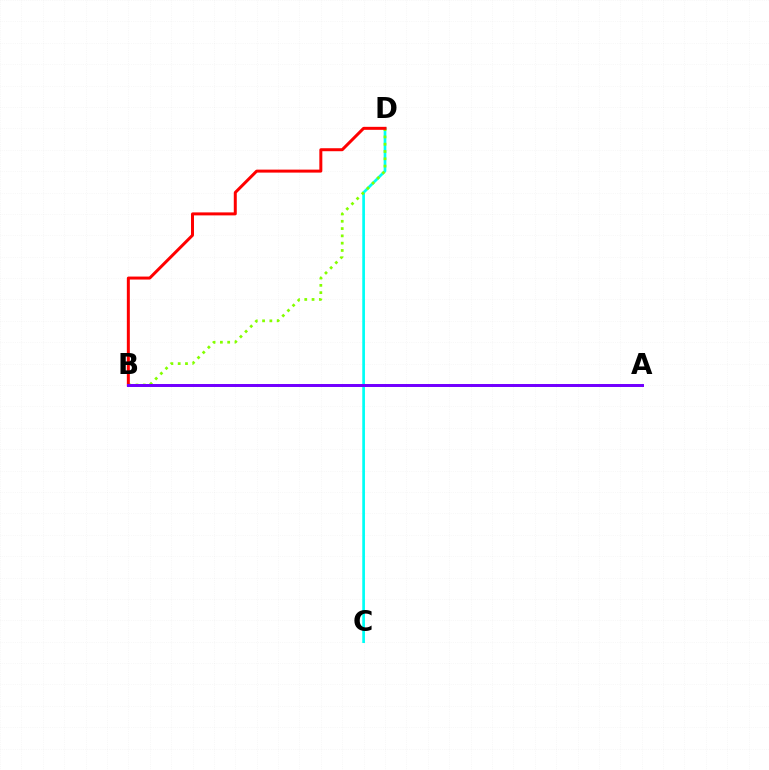{('C', 'D'): [{'color': '#00fff6', 'line_style': 'solid', 'thickness': 1.95}], ('B', 'D'): [{'color': '#84ff00', 'line_style': 'dotted', 'thickness': 1.98}, {'color': '#ff0000', 'line_style': 'solid', 'thickness': 2.15}], ('A', 'B'): [{'color': '#7200ff', 'line_style': 'solid', 'thickness': 2.15}]}